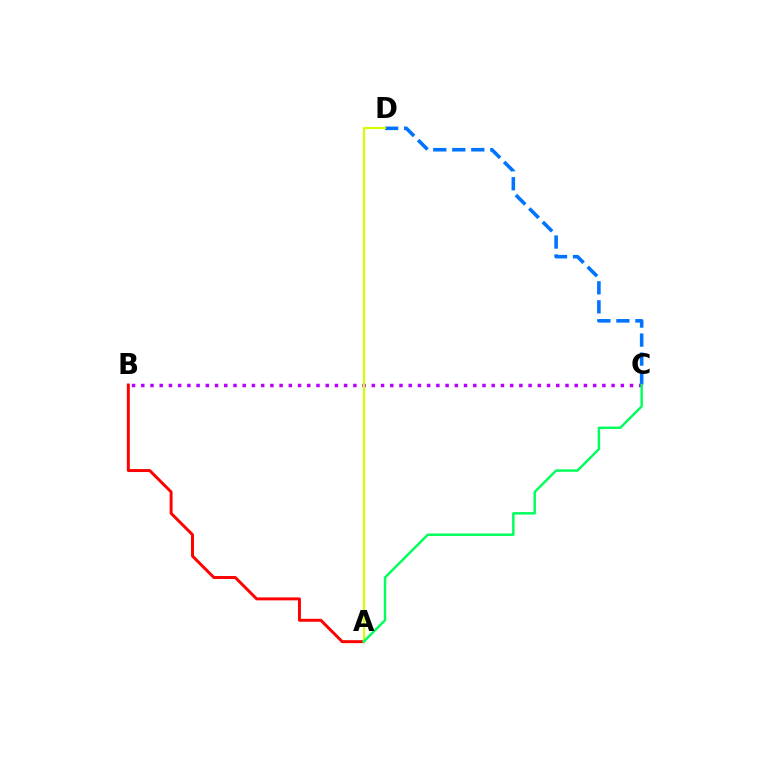{('A', 'B'): [{'color': '#ff0000', 'line_style': 'solid', 'thickness': 2.12}], ('C', 'D'): [{'color': '#0074ff', 'line_style': 'dashed', 'thickness': 2.58}], ('B', 'C'): [{'color': '#b900ff', 'line_style': 'dotted', 'thickness': 2.51}], ('A', 'D'): [{'color': '#d1ff00', 'line_style': 'solid', 'thickness': 1.55}], ('A', 'C'): [{'color': '#00ff5c', 'line_style': 'solid', 'thickness': 1.76}]}